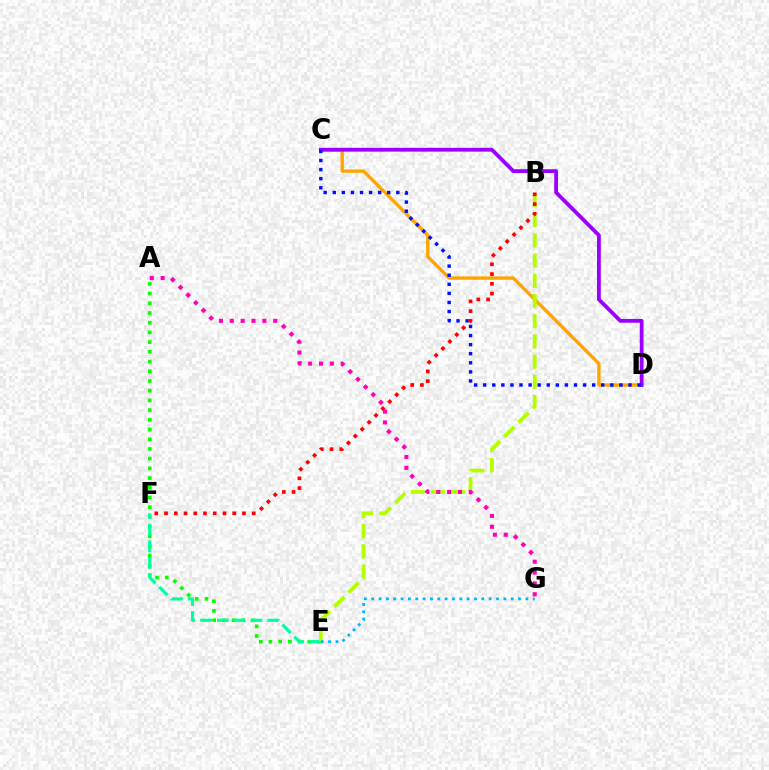{('A', 'E'): [{'color': '#08ff00', 'line_style': 'dotted', 'thickness': 2.64}], ('C', 'D'): [{'color': '#ffa500', 'line_style': 'solid', 'thickness': 2.43}, {'color': '#9b00ff', 'line_style': 'solid', 'thickness': 2.74}, {'color': '#0010ff', 'line_style': 'dotted', 'thickness': 2.47}], ('E', 'F'): [{'color': '#00ff9d', 'line_style': 'dashed', 'thickness': 2.29}], ('B', 'E'): [{'color': '#b3ff00', 'line_style': 'dashed', 'thickness': 2.74}], ('E', 'G'): [{'color': '#00b5ff', 'line_style': 'dotted', 'thickness': 1.99}], ('A', 'G'): [{'color': '#ff00bd', 'line_style': 'dotted', 'thickness': 2.95}], ('B', 'F'): [{'color': '#ff0000', 'line_style': 'dotted', 'thickness': 2.65}]}